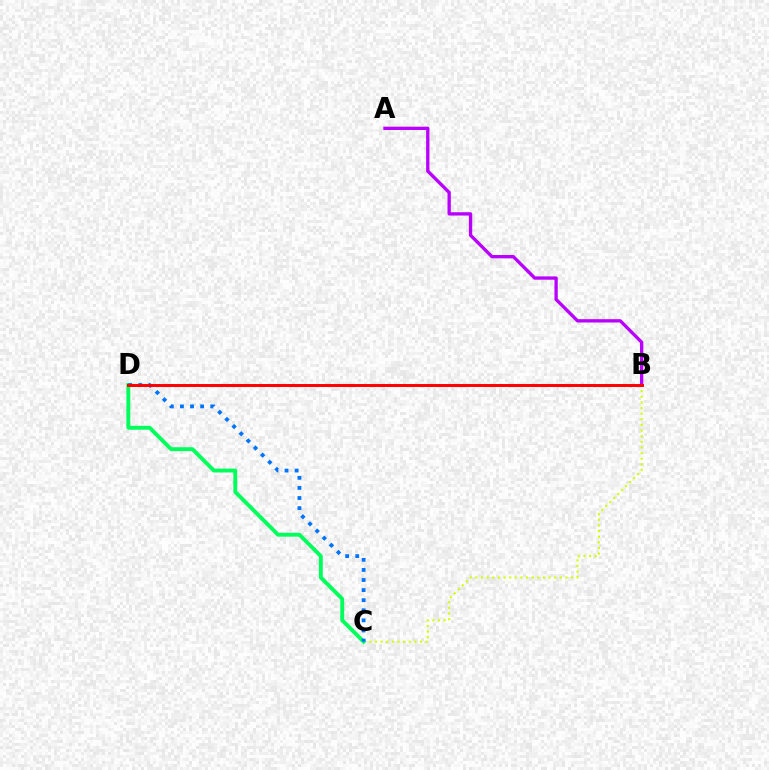{('A', 'B'): [{'color': '#b900ff', 'line_style': 'solid', 'thickness': 2.39}], ('B', 'C'): [{'color': '#d1ff00', 'line_style': 'dotted', 'thickness': 1.53}], ('C', 'D'): [{'color': '#00ff5c', 'line_style': 'solid', 'thickness': 2.8}, {'color': '#0074ff', 'line_style': 'dotted', 'thickness': 2.74}], ('B', 'D'): [{'color': '#ff0000', 'line_style': 'solid', 'thickness': 2.12}]}